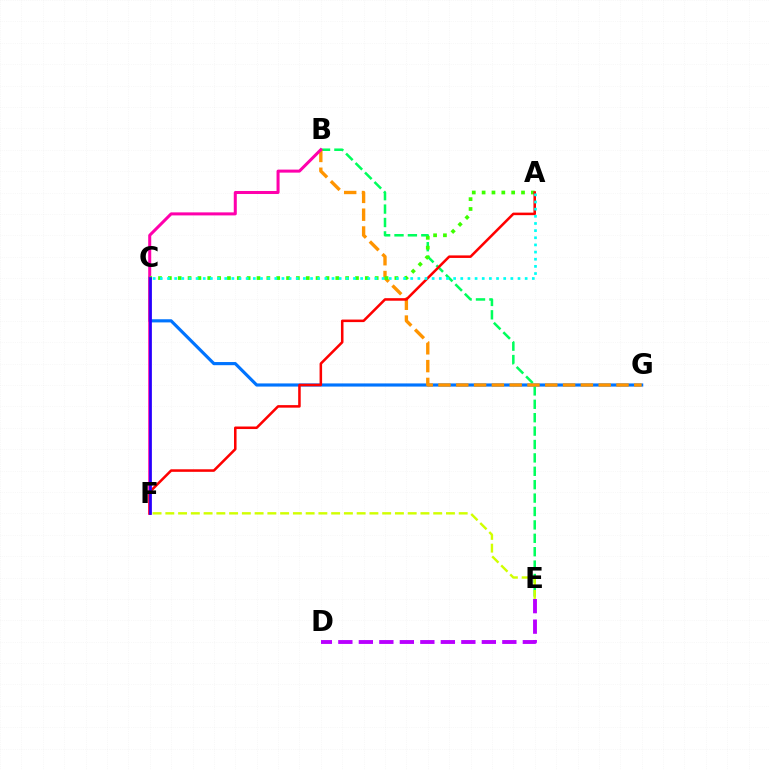{('B', 'E'): [{'color': '#00ff5c', 'line_style': 'dashed', 'thickness': 1.82}], ('C', 'G'): [{'color': '#0074ff', 'line_style': 'solid', 'thickness': 2.27}], ('B', 'G'): [{'color': '#ff9400', 'line_style': 'dashed', 'thickness': 2.42}], ('B', 'F'): [{'color': '#ff00ac', 'line_style': 'solid', 'thickness': 2.18}], ('D', 'E'): [{'color': '#b900ff', 'line_style': 'dashed', 'thickness': 2.78}], ('E', 'F'): [{'color': '#d1ff00', 'line_style': 'dashed', 'thickness': 1.73}], ('A', 'C'): [{'color': '#3dff00', 'line_style': 'dotted', 'thickness': 2.68}, {'color': '#00fff6', 'line_style': 'dotted', 'thickness': 1.94}], ('A', 'F'): [{'color': '#ff0000', 'line_style': 'solid', 'thickness': 1.83}], ('C', 'F'): [{'color': '#2500ff', 'line_style': 'solid', 'thickness': 1.95}]}